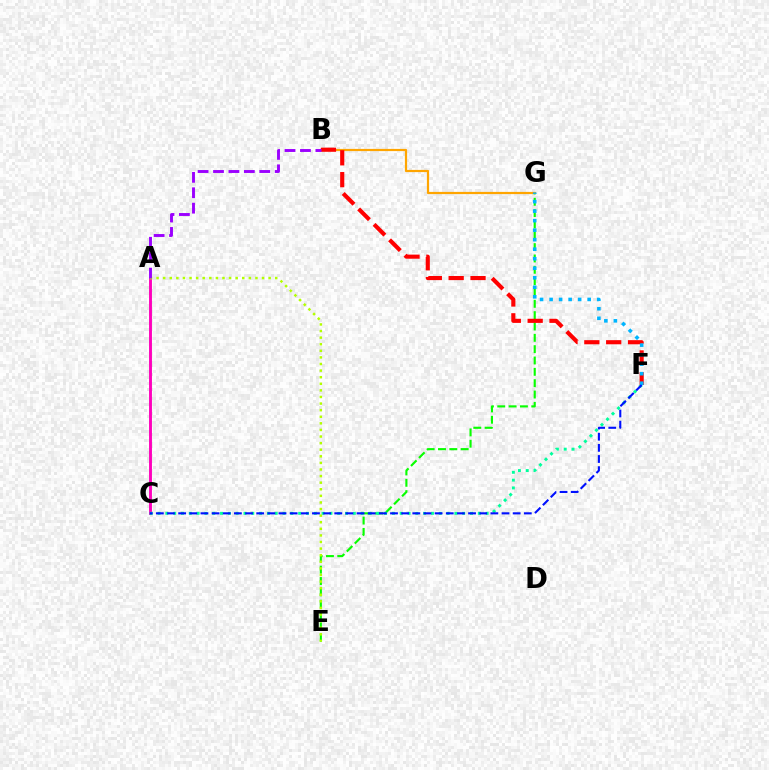{('E', 'G'): [{'color': '#08ff00', 'line_style': 'dashed', 'thickness': 1.54}], ('A', 'C'): [{'color': '#ff00bd', 'line_style': 'solid', 'thickness': 2.08}], ('B', 'G'): [{'color': '#ffa500', 'line_style': 'solid', 'thickness': 1.58}], ('B', 'F'): [{'color': '#ff0000', 'line_style': 'dashed', 'thickness': 2.97}], ('C', 'F'): [{'color': '#00ff9d', 'line_style': 'dotted', 'thickness': 2.12}, {'color': '#0010ff', 'line_style': 'dashed', 'thickness': 1.51}], ('A', 'E'): [{'color': '#b3ff00', 'line_style': 'dotted', 'thickness': 1.79}], ('F', 'G'): [{'color': '#00b5ff', 'line_style': 'dotted', 'thickness': 2.59}], ('A', 'B'): [{'color': '#9b00ff', 'line_style': 'dashed', 'thickness': 2.09}]}